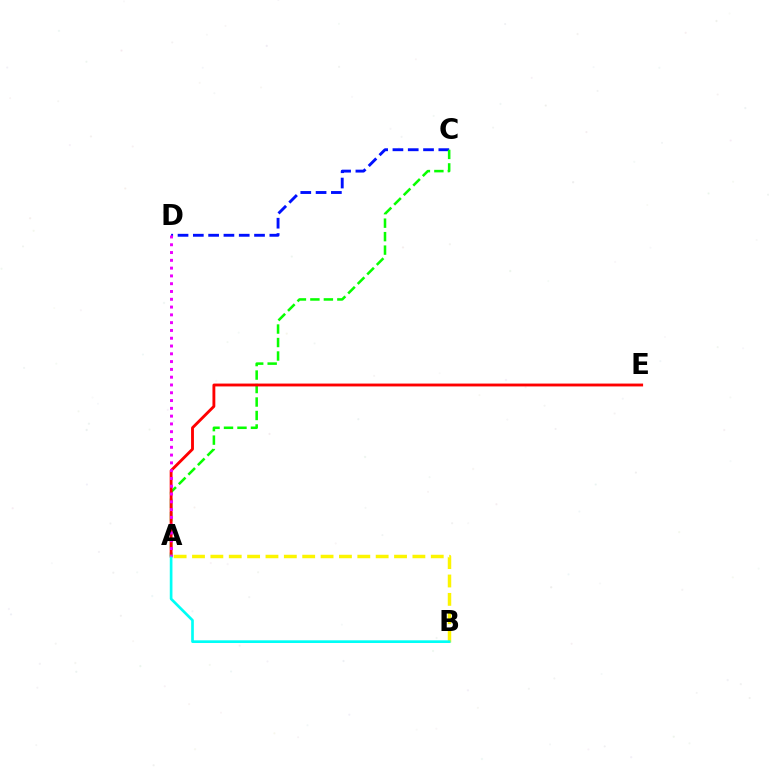{('A', 'B'): [{'color': '#fcf500', 'line_style': 'dashed', 'thickness': 2.5}, {'color': '#00fff6', 'line_style': 'solid', 'thickness': 1.93}], ('C', 'D'): [{'color': '#0010ff', 'line_style': 'dashed', 'thickness': 2.08}], ('A', 'C'): [{'color': '#08ff00', 'line_style': 'dashed', 'thickness': 1.83}], ('A', 'E'): [{'color': '#ff0000', 'line_style': 'solid', 'thickness': 2.06}], ('A', 'D'): [{'color': '#ee00ff', 'line_style': 'dotted', 'thickness': 2.12}]}